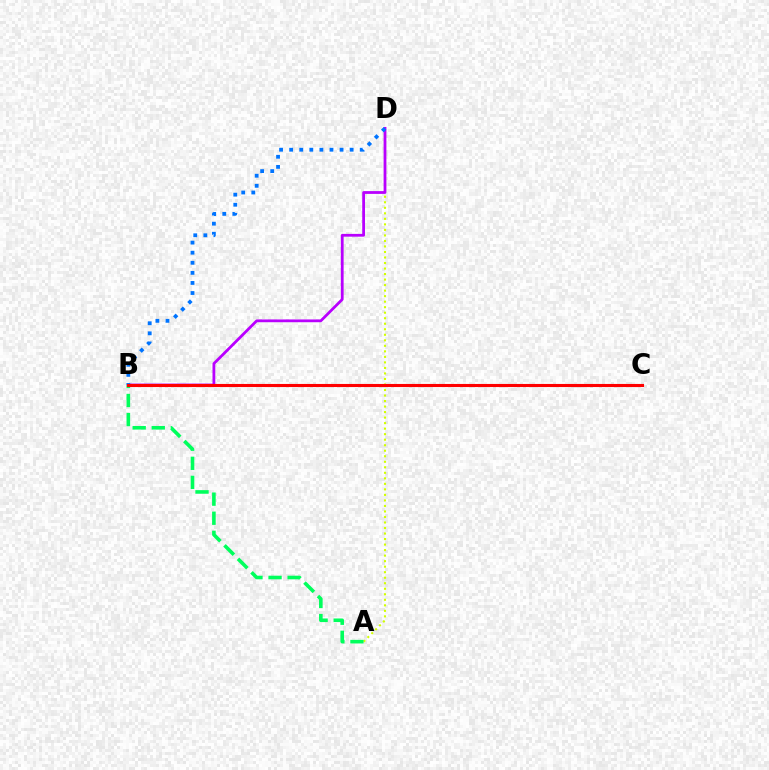{('A', 'D'): [{'color': '#d1ff00', 'line_style': 'dotted', 'thickness': 1.5}], ('A', 'B'): [{'color': '#00ff5c', 'line_style': 'dashed', 'thickness': 2.59}], ('B', 'D'): [{'color': '#b900ff', 'line_style': 'solid', 'thickness': 2.0}, {'color': '#0074ff', 'line_style': 'dotted', 'thickness': 2.74}], ('B', 'C'): [{'color': '#ff0000', 'line_style': 'solid', 'thickness': 2.23}]}